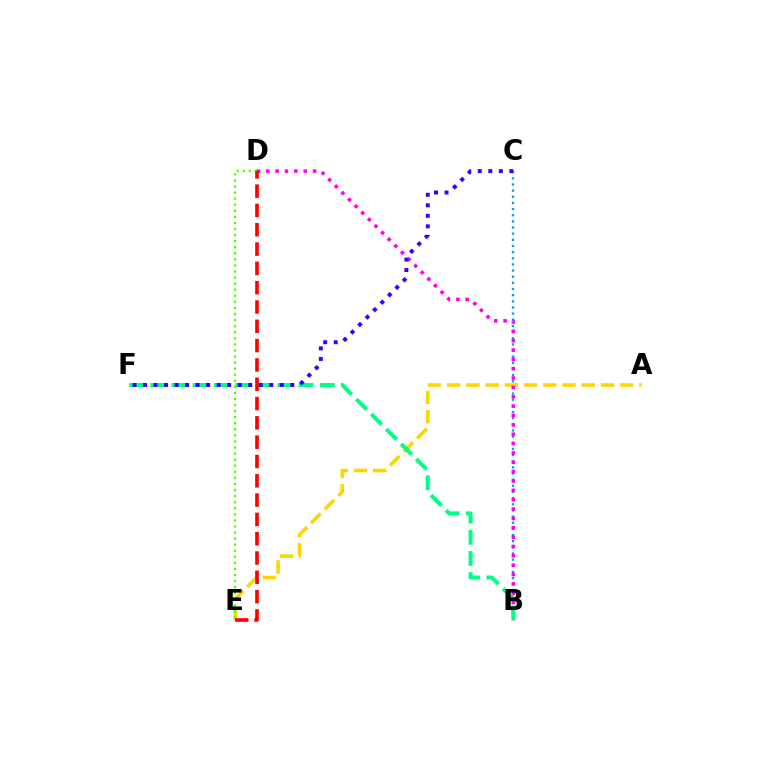{('B', 'C'): [{'color': '#009eff', 'line_style': 'dotted', 'thickness': 1.67}], ('A', 'E'): [{'color': '#ffd500', 'line_style': 'dashed', 'thickness': 2.61}], ('B', 'D'): [{'color': '#ff00ed', 'line_style': 'dotted', 'thickness': 2.54}], ('B', 'F'): [{'color': '#00ff86', 'line_style': 'dashed', 'thickness': 2.88}], ('D', 'E'): [{'color': '#4fff00', 'line_style': 'dotted', 'thickness': 1.65}, {'color': '#ff0000', 'line_style': 'dashed', 'thickness': 2.62}], ('C', 'F'): [{'color': '#3700ff', 'line_style': 'dotted', 'thickness': 2.86}]}